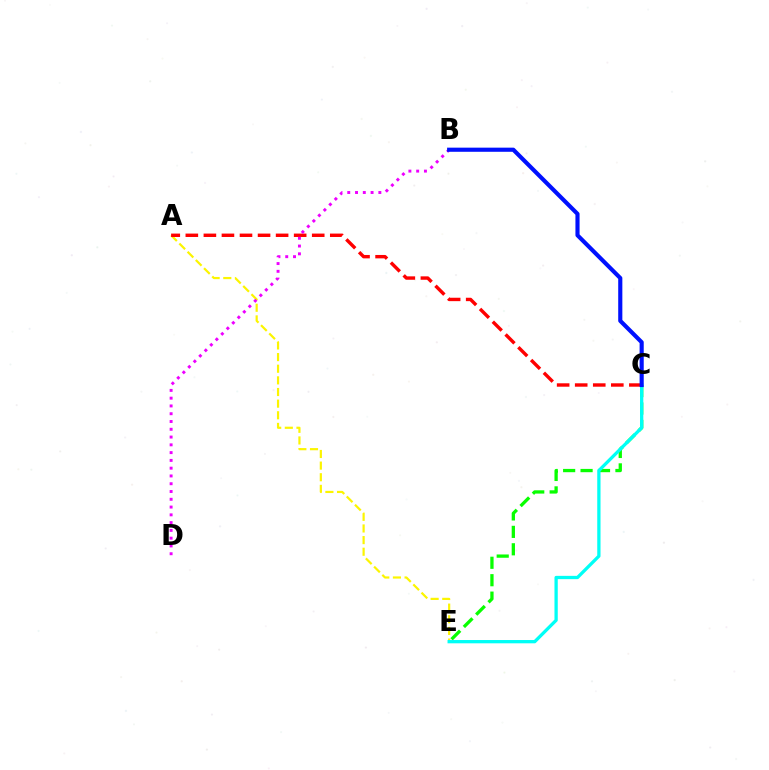{('A', 'E'): [{'color': '#fcf500', 'line_style': 'dashed', 'thickness': 1.58}], ('C', 'E'): [{'color': '#08ff00', 'line_style': 'dashed', 'thickness': 2.37}, {'color': '#00fff6', 'line_style': 'solid', 'thickness': 2.37}], ('A', 'C'): [{'color': '#ff0000', 'line_style': 'dashed', 'thickness': 2.45}], ('B', 'D'): [{'color': '#ee00ff', 'line_style': 'dotted', 'thickness': 2.11}], ('B', 'C'): [{'color': '#0010ff', 'line_style': 'solid', 'thickness': 2.97}]}